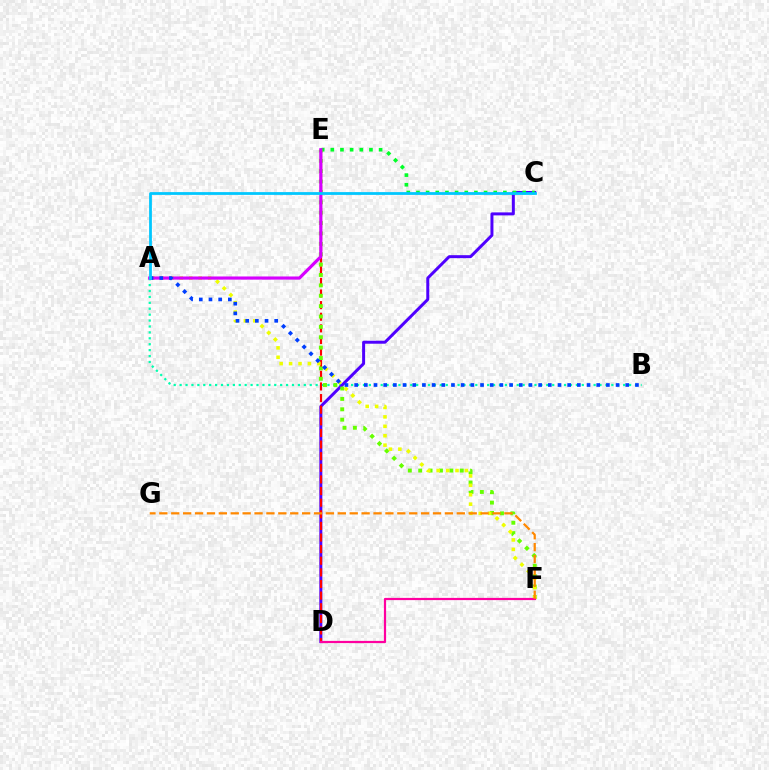{('A', 'B'): [{'color': '#00ffaf', 'line_style': 'dotted', 'thickness': 1.61}, {'color': '#003fff', 'line_style': 'dotted', 'thickness': 2.63}], ('C', 'D'): [{'color': '#4f00ff', 'line_style': 'solid', 'thickness': 2.15}], ('D', 'E'): [{'color': '#ff0000', 'line_style': 'dashed', 'thickness': 1.58}], ('C', 'E'): [{'color': '#00ff27', 'line_style': 'dotted', 'thickness': 2.62}], ('E', 'F'): [{'color': '#66ff00', 'line_style': 'dotted', 'thickness': 2.82}], ('A', 'F'): [{'color': '#eeff00', 'line_style': 'dotted', 'thickness': 2.56}], ('A', 'E'): [{'color': '#d600ff', 'line_style': 'solid', 'thickness': 2.28}], ('D', 'F'): [{'color': '#ff00a0', 'line_style': 'solid', 'thickness': 1.59}], ('F', 'G'): [{'color': '#ff8800', 'line_style': 'dashed', 'thickness': 1.62}], ('A', 'C'): [{'color': '#00c7ff', 'line_style': 'solid', 'thickness': 1.99}]}